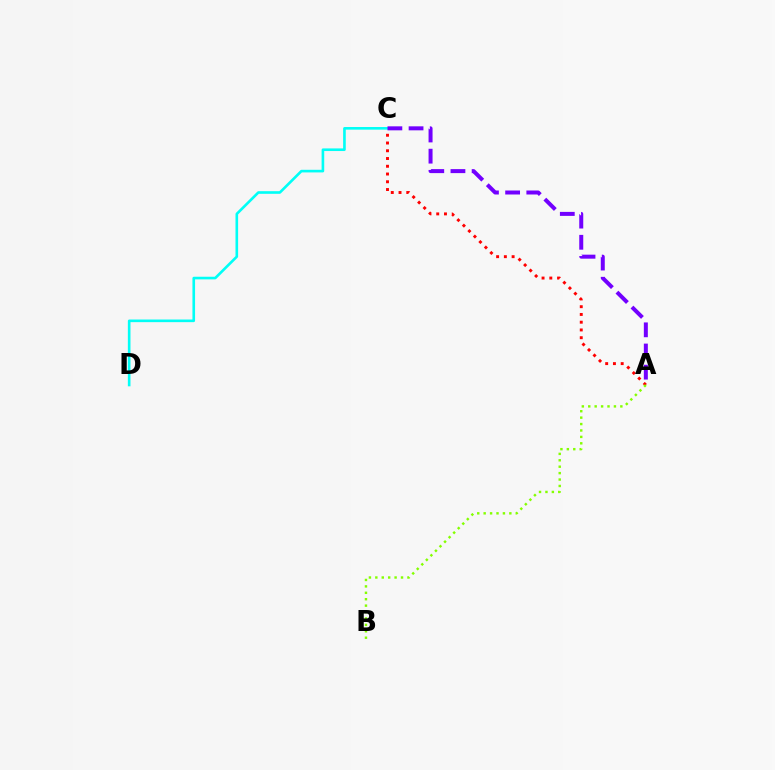{('A', 'C'): [{'color': '#ff0000', 'line_style': 'dotted', 'thickness': 2.11}, {'color': '#7200ff', 'line_style': 'dashed', 'thickness': 2.88}], ('C', 'D'): [{'color': '#00fff6', 'line_style': 'solid', 'thickness': 1.89}], ('A', 'B'): [{'color': '#84ff00', 'line_style': 'dotted', 'thickness': 1.74}]}